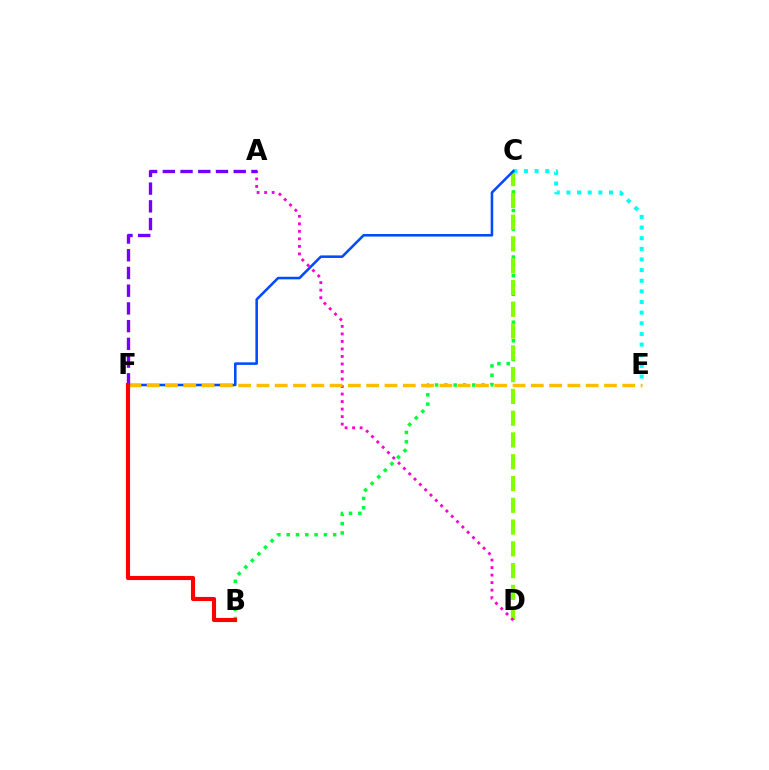{('B', 'C'): [{'color': '#00ff39', 'line_style': 'dotted', 'thickness': 2.53}], ('C', 'D'): [{'color': '#84ff00', 'line_style': 'dashed', 'thickness': 2.96}], ('C', 'E'): [{'color': '#00fff6', 'line_style': 'dotted', 'thickness': 2.89}], ('C', 'F'): [{'color': '#004bff', 'line_style': 'solid', 'thickness': 1.84}], ('A', 'D'): [{'color': '#ff00cf', 'line_style': 'dotted', 'thickness': 2.04}], ('E', 'F'): [{'color': '#ffbd00', 'line_style': 'dashed', 'thickness': 2.48}], ('A', 'F'): [{'color': '#7200ff', 'line_style': 'dashed', 'thickness': 2.41}], ('B', 'F'): [{'color': '#ff0000', 'line_style': 'solid', 'thickness': 2.97}]}